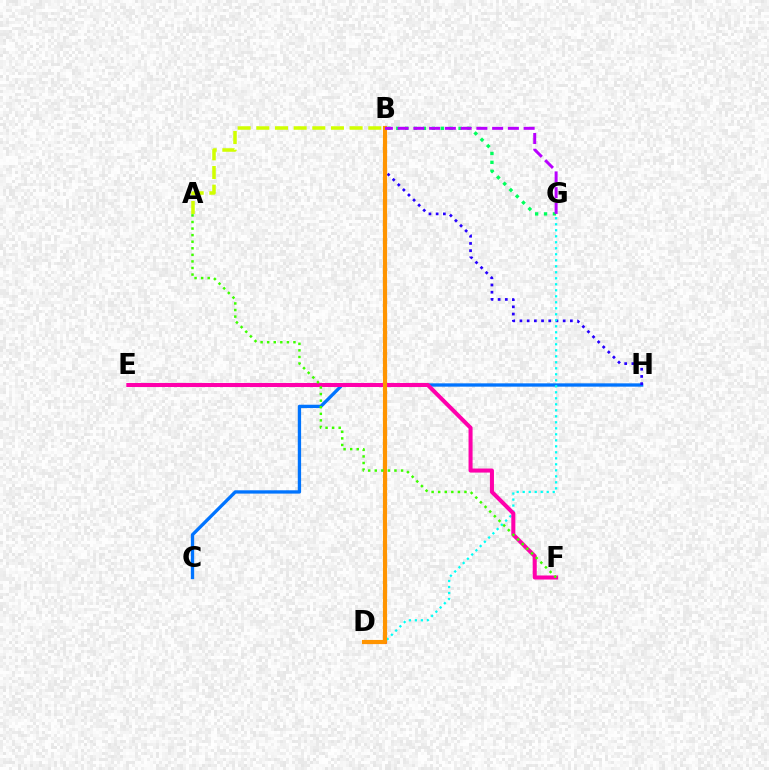{('C', 'H'): [{'color': '#0074ff', 'line_style': 'solid', 'thickness': 2.39}], ('B', 'D'): [{'color': '#ff0000', 'line_style': 'dashed', 'thickness': 2.21}, {'color': '#ff9400', 'line_style': 'solid', 'thickness': 2.98}], ('B', 'H'): [{'color': '#2500ff', 'line_style': 'dotted', 'thickness': 1.96}], ('B', 'G'): [{'color': '#00ff5c', 'line_style': 'dotted', 'thickness': 2.42}, {'color': '#b900ff', 'line_style': 'dashed', 'thickness': 2.14}], ('D', 'G'): [{'color': '#00fff6', 'line_style': 'dotted', 'thickness': 1.63}], ('E', 'F'): [{'color': '#ff00ac', 'line_style': 'solid', 'thickness': 2.91}], ('A', 'F'): [{'color': '#3dff00', 'line_style': 'dotted', 'thickness': 1.79}], ('A', 'B'): [{'color': '#d1ff00', 'line_style': 'dashed', 'thickness': 2.54}]}